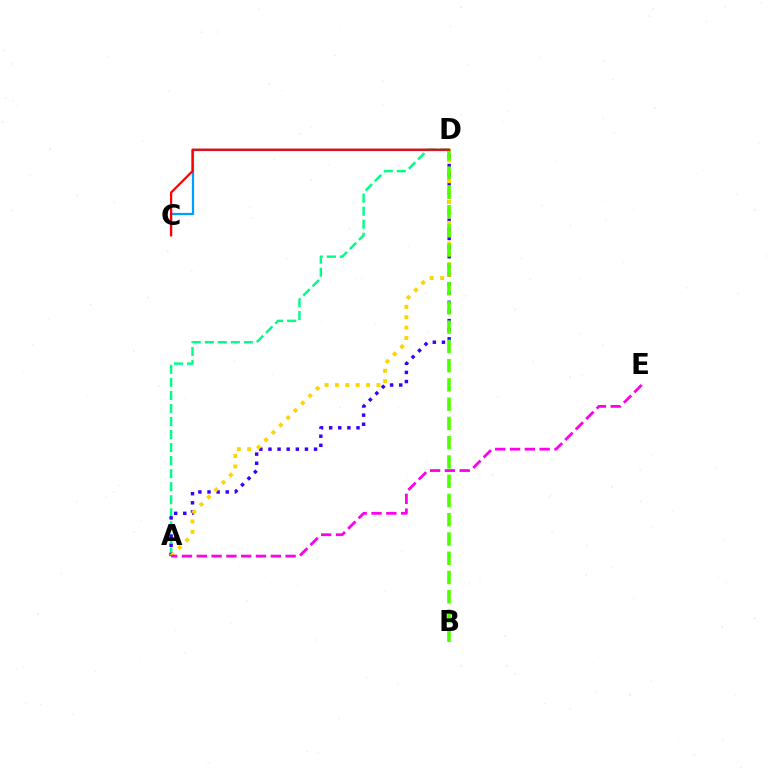{('A', 'D'): [{'color': '#00ff86', 'line_style': 'dashed', 'thickness': 1.77}, {'color': '#3700ff', 'line_style': 'dotted', 'thickness': 2.48}, {'color': '#ffd500', 'line_style': 'dotted', 'thickness': 2.82}], ('C', 'D'): [{'color': '#009eff', 'line_style': 'solid', 'thickness': 1.62}, {'color': '#ff0000', 'line_style': 'solid', 'thickness': 1.62}], ('B', 'D'): [{'color': '#4fff00', 'line_style': 'dashed', 'thickness': 2.62}], ('A', 'E'): [{'color': '#ff00ed', 'line_style': 'dashed', 'thickness': 2.01}]}